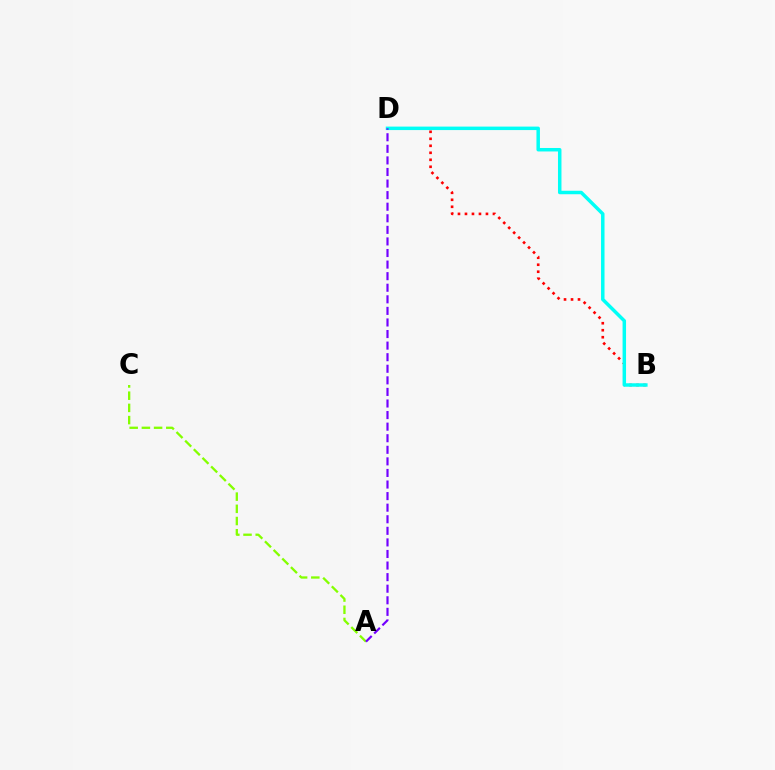{('A', 'C'): [{'color': '#84ff00', 'line_style': 'dashed', 'thickness': 1.66}], ('B', 'D'): [{'color': '#ff0000', 'line_style': 'dotted', 'thickness': 1.9}, {'color': '#00fff6', 'line_style': 'solid', 'thickness': 2.5}], ('A', 'D'): [{'color': '#7200ff', 'line_style': 'dashed', 'thickness': 1.57}]}